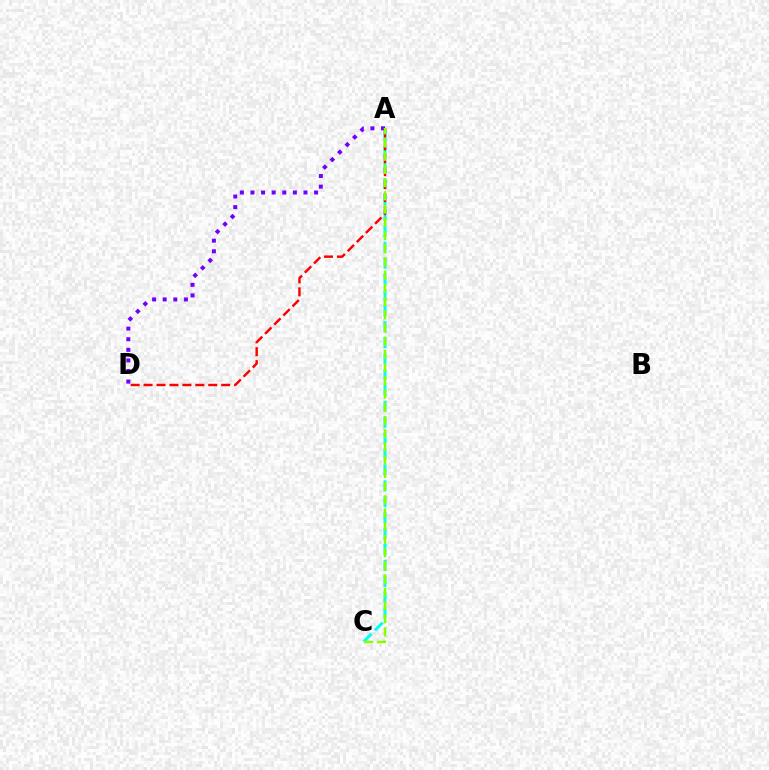{('A', 'C'): [{'color': '#00fff6', 'line_style': 'dashed', 'thickness': 2.16}, {'color': '#84ff00', 'line_style': 'dashed', 'thickness': 1.8}], ('A', 'D'): [{'color': '#ff0000', 'line_style': 'dashed', 'thickness': 1.76}, {'color': '#7200ff', 'line_style': 'dotted', 'thickness': 2.88}]}